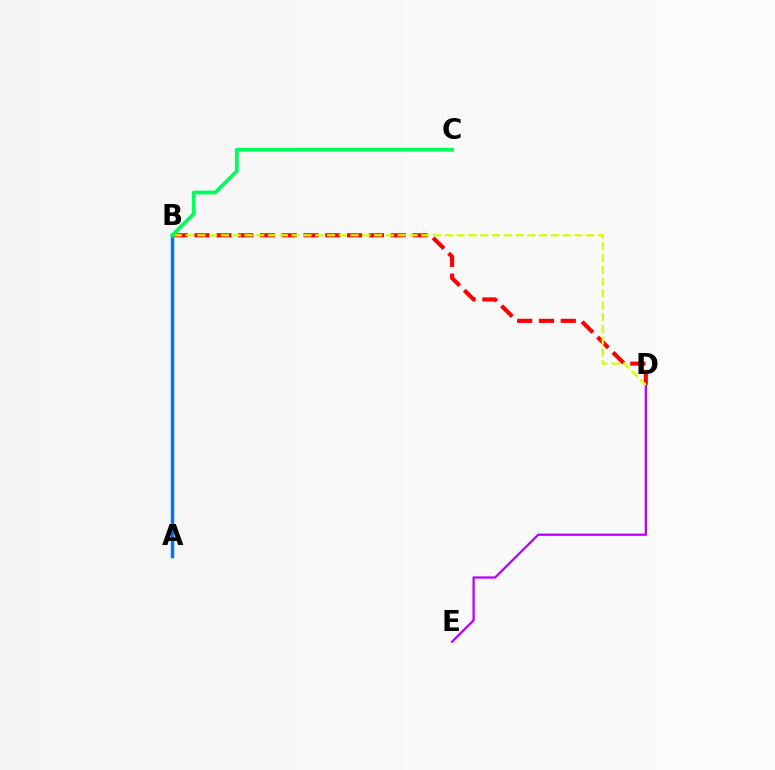{('B', 'D'): [{'color': '#ff0000', 'line_style': 'dashed', 'thickness': 2.96}, {'color': '#d1ff00', 'line_style': 'dashed', 'thickness': 1.6}], ('D', 'E'): [{'color': '#b900ff', 'line_style': 'solid', 'thickness': 1.64}], ('A', 'B'): [{'color': '#0074ff', 'line_style': 'solid', 'thickness': 2.51}], ('B', 'C'): [{'color': '#00ff5c', 'line_style': 'solid', 'thickness': 2.73}]}